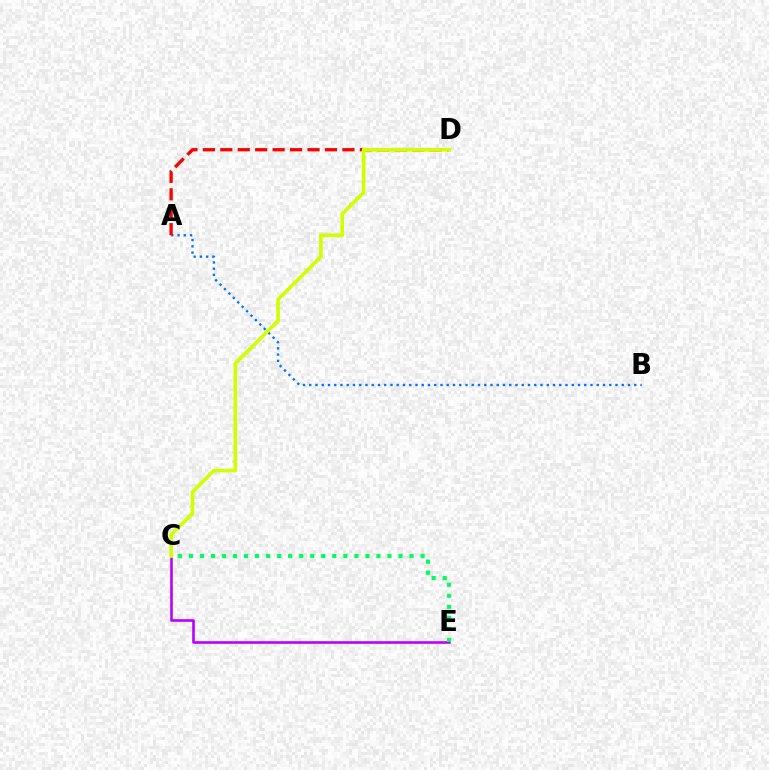{('A', 'B'): [{'color': '#0074ff', 'line_style': 'dotted', 'thickness': 1.7}], ('C', 'E'): [{'color': '#b900ff', 'line_style': 'solid', 'thickness': 1.88}, {'color': '#00ff5c', 'line_style': 'dotted', 'thickness': 3.0}], ('A', 'D'): [{'color': '#ff0000', 'line_style': 'dashed', 'thickness': 2.37}], ('C', 'D'): [{'color': '#d1ff00', 'line_style': 'solid', 'thickness': 2.61}]}